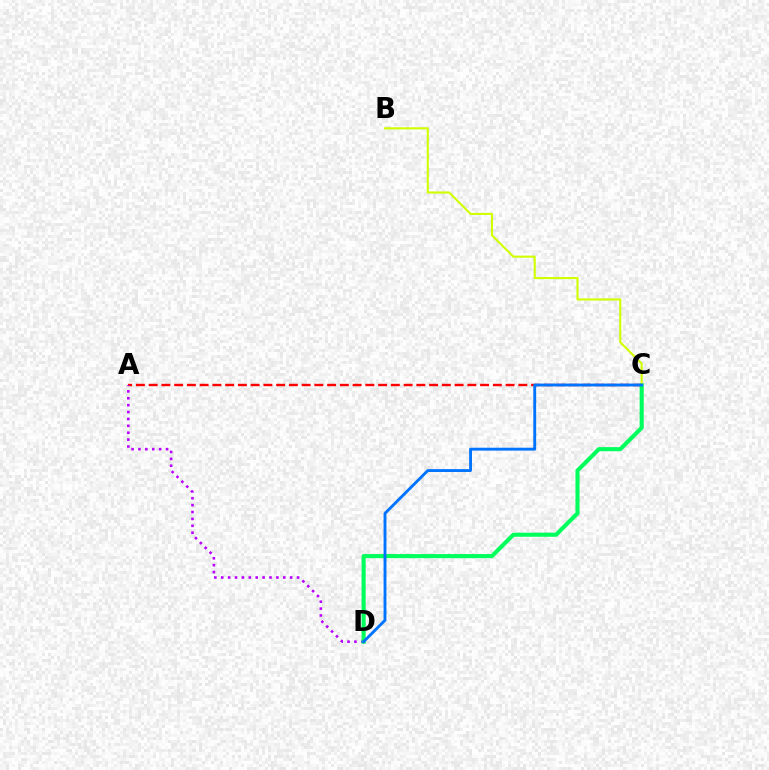{('A', 'C'): [{'color': '#ff0000', 'line_style': 'dashed', 'thickness': 1.73}], ('A', 'D'): [{'color': '#b900ff', 'line_style': 'dotted', 'thickness': 1.87}], ('C', 'D'): [{'color': '#00ff5c', 'line_style': 'solid', 'thickness': 2.95}, {'color': '#0074ff', 'line_style': 'solid', 'thickness': 2.07}], ('B', 'C'): [{'color': '#d1ff00', 'line_style': 'solid', 'thickness': 1.52}]}